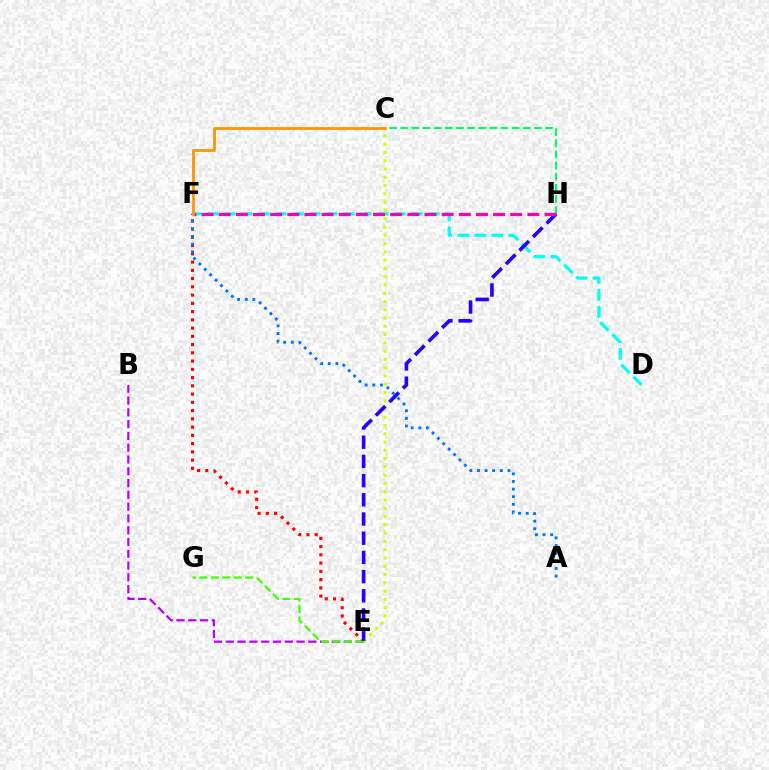{('E', 'F'): [{'color': '#ff0000', 'line_style': 'dotted', 'thickness': 2.24}], ('A', 'F'): [{'color': '#0074ff', 'line_style': 'dotted', 'thickness': 2.07}], ('B', 'E'): [{'color': '#b900ff', 'line_style': 'dashed', 'thickness': 1.6}], ('D', 'F'): [{'color': '#00fff6', 'line_style': 'dashed', 'thickness': 2.31}], ('E', 'G'): [{'color': '#3dff00', 'line_style': 'dashed', 'thickness': 1.56}], ('C', 'H'): [{'color': '#00ff5c', 'line_style': 'dashed', 'thickness': 1.51}], ('C', 'E'): [{'color': '#d1ff00', 'line_style': 'dotted', 'thickness': 2.25}], ('E', 'H'): [{'color': '#2500ff', 'line_style': 'dashed', 'thickness': 2.61}], ('F', 'H'): [{'color': '#ff00ac', 'line_style': 'dashed', 'thickness': 2.33}], ('C', 'F'): [{'color': '#ff9400', 'line_style': 'solid', 'thickness': 2.0}]}